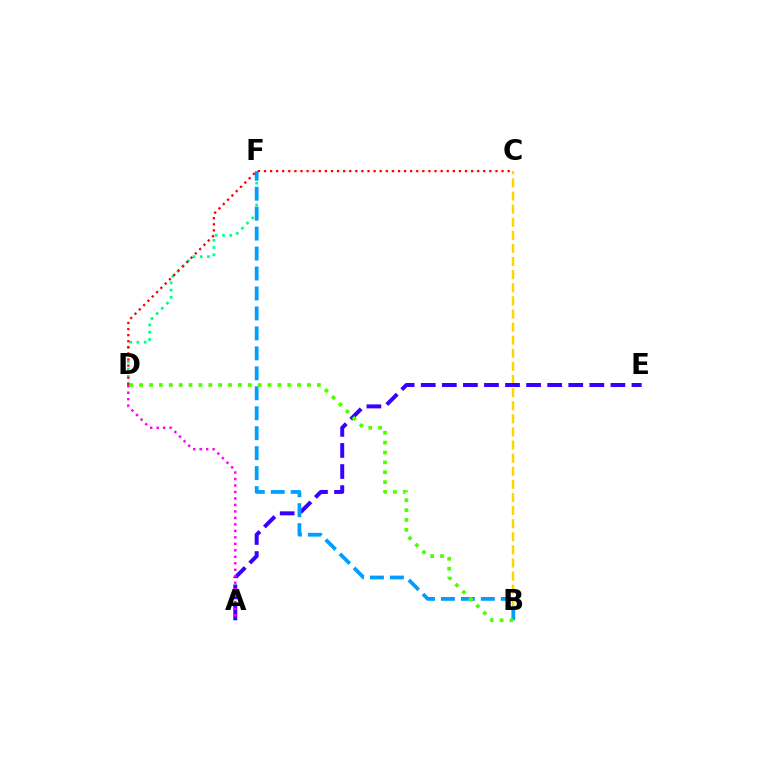{('B', 'C'): [{'color': '#ffd500', 'line_style': 'dashed', 'thickness': 1.78}], ('A', 'E'): [{'color': '#3700ff', 'line_style': 'dashed', 'thickness': 2.86}], ('D', 'F'): [{'color': '#00ff86', 'line_style': 'dotted', 'thickness': 1.98}], ('B', 'F'): [{'color': '#009eff', 'line_style': 'dashed', 'thickness': 2.71}], ('C', 'D'): [{'color': '#ff0000', 'line_style': 'dotted', 'thickness': 1.66}], ('B', 'D'): [{'color': '#4fff00', 'line_style': 'dotted', 'thickness': 2.68}], ('A', 'D'): [{'color': '#ff00ed', 'line_style': 'dotted', 'thickness': 1.76}]}